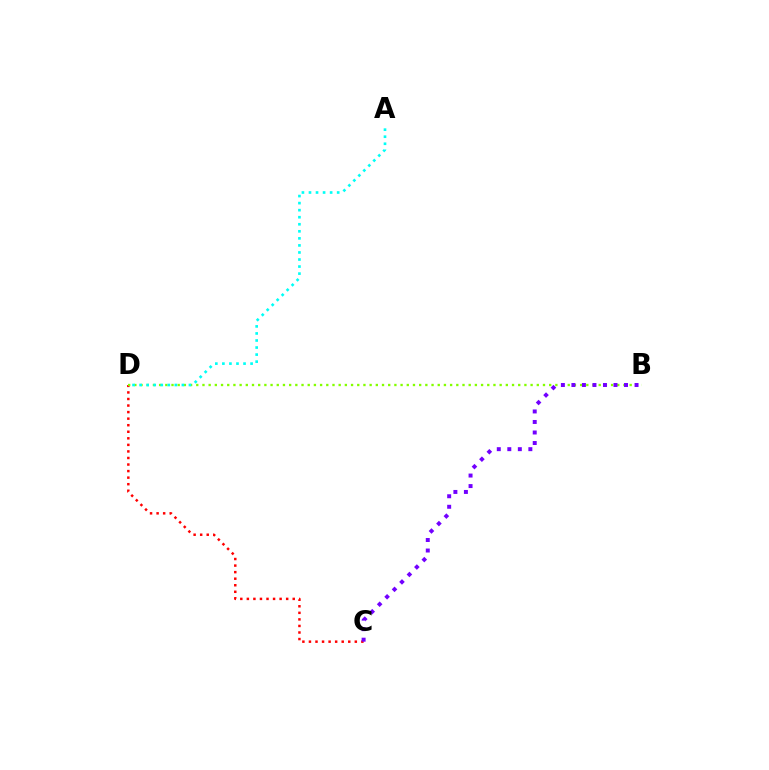{('C', 'D'): [{'color': '#ff0000', 'line_style': 'dotted', 'thickness': 1.78}], ('B', 'D'): [{'color': '#84ff00', 'line_style': 'dotted', 'thickness': 1.68}], ('B', 'C'): [{'color': '#7200ff', 'line_style': 'dotted', 'thickness': 2.86}], ('A', 'D'): [{'color': '#00fff6', 'line_style': 'dotted', 'thickness': 1.92}]}